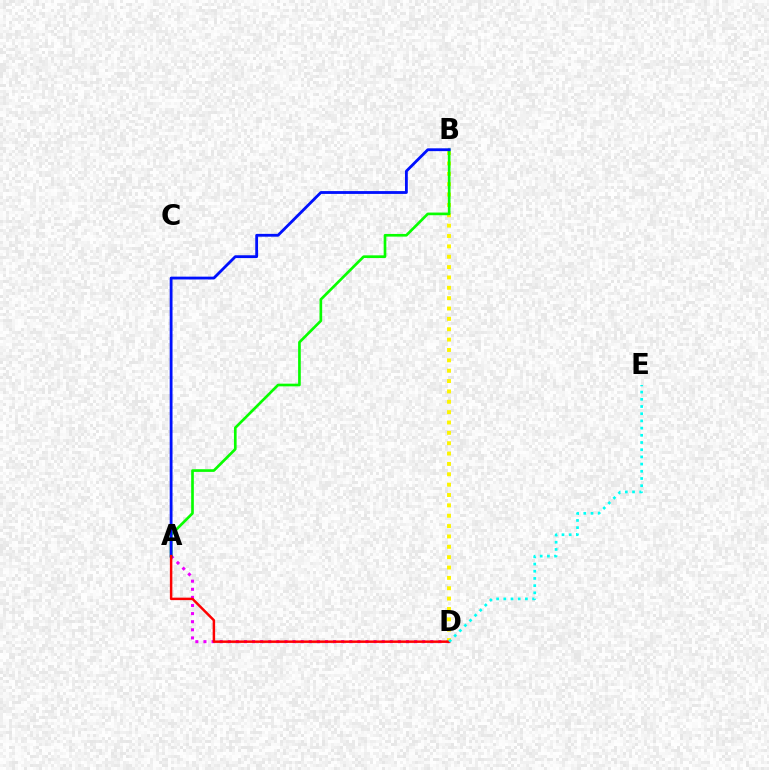{('A', 'D'): [{'color': '#ee00ff', 'line_style': 'dotted', 'thickness': 2.2}, {'color': '#ff0000', 'line_style': 'solid', 'thickness': 1.78}], ('B', 'D'): [{'color': '#fcf500', 'line_style': 'dotted', 'thickness': 2.81}], ('A', 'B'): [{'color': '#08ff00', 'line_style': 'solid', 'thickness': 1.92}, {'color': '#0010ff', 'line_style': 'solid', 'thickness': 2.03}], ('D', 'E'): [{'color': '#00fff6', 'line_style': 'dotted', 'thickness': 1.96}]}